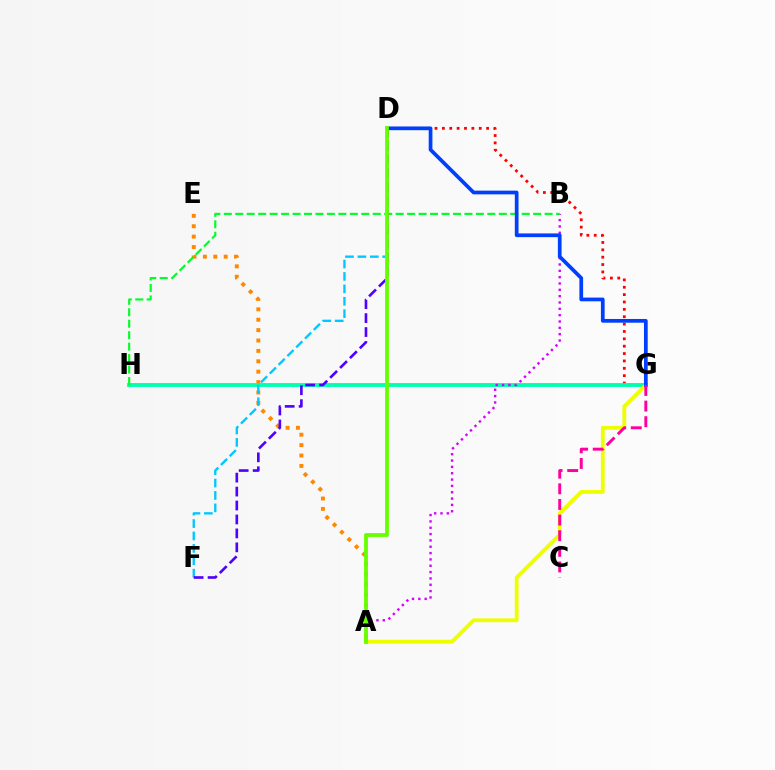{('D', 'G'): [{'color': '#ff0000', 'line_style': 'dotted', 'thickness': 2.0}, {'color': '#003fff', 'line_style': 'solid', 'thickness': 2.68}], ('A', 'E'): [{'color': '#ff8800', 'line_style': 'dotted', 'thickness': 2.82}], ('G', 'H'): [{'color': '#00ffaf', 'line_style': 'solid', 'thickness': 2.78}], ('A', 'G'): [{'color': '#eeff00', 'line_style': 'solid', 'thickness': 2.75}], ('A', 'B'): [{'color': '#d600ff', 'line_style': 'dotted', 'thickness': 1.72}], ('B', 'H'): [{'color': '#00ff27', 'line_style': 'dashed', 'thickness': 1.56}], ('D', 'F'): [{'color': '#00c7ff', 'line_style': 'dashed', 'thickness': 1.69}, {'color': '#4f00ff', 'line_style': 'dashed', 'thickness': 1.89}], ('C', 'G'): [{'color': '#ff00a0', 'line_style': 'dashed', 'thickness': 2.12}], ('A', 'D'): [{'color': '#66ff00', 'line_style': 'solid', 'thickness': 2.74}]}